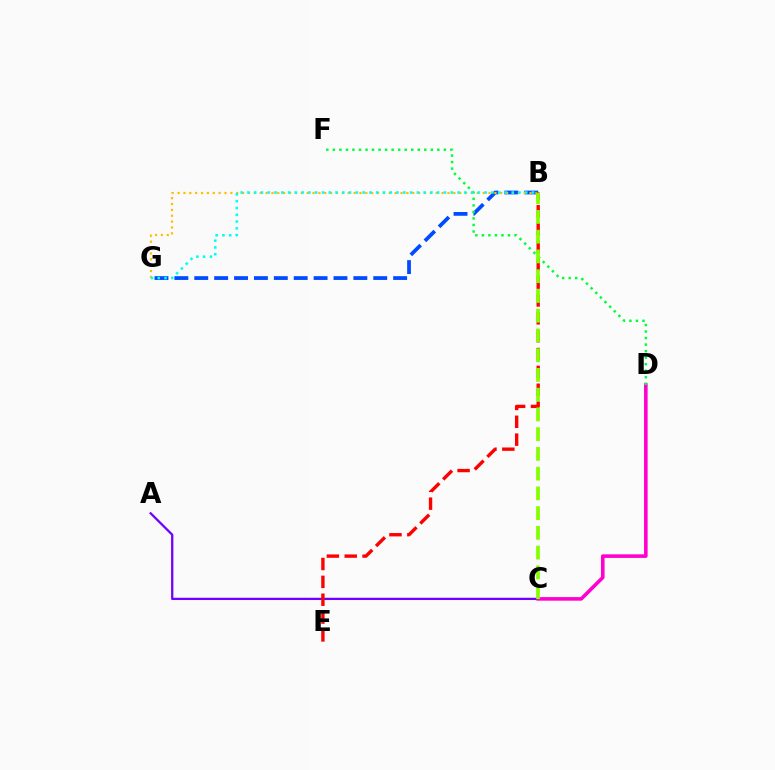{('B', 'G'): [{'color': '#004bff', 'line_style': 'dashed', 'thickness': 2.7}, {'color': '#ffbd00', 'line_style': 'dotted', 'thickness': 1.59}, {'color': '#00fff6', 'line_style': 'dotted', 'thickness': 1.84}], ('A', 'C'): [{'color': '#7200ff', 'line_style': 'solid', 'thickness': 1.64}], ('C', 'D'): [{'color': '#ff00cf', 'line_style': 'solid', 'thickness': 2.58}], ('D', 'F'): [{'color': '#00ff39', 'line_style': 'dotted', 'thickness': 1.77}], ('B', 'E'): [{'color': '#ff0000', 'line_style': 'dashed', 'thickness': 2.43}], ('B', 'C'): [{'color': '#84ff00', 'line_style': 'dashed', 'thickness': 2.68}]}